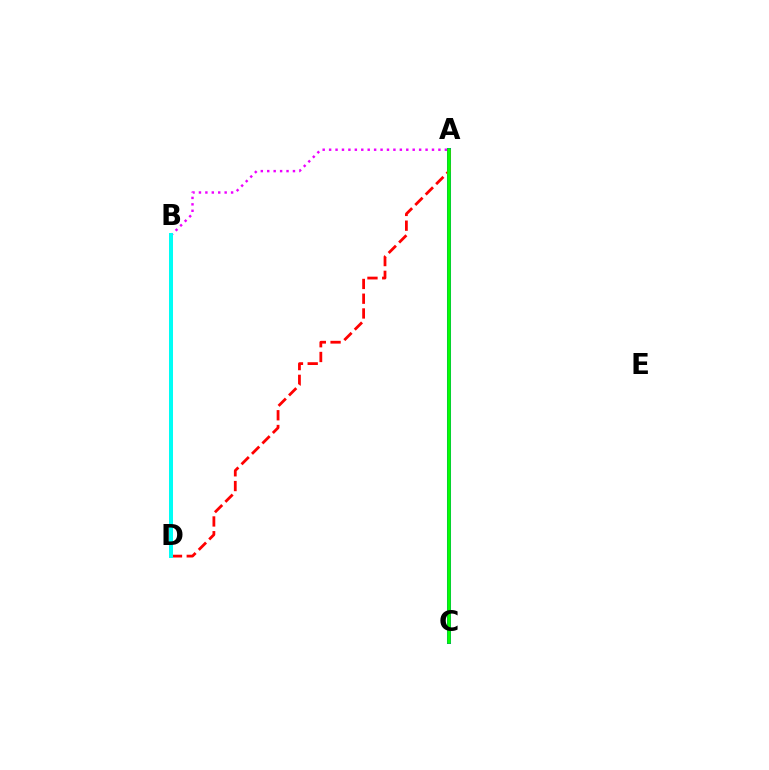{('A', 'C'): [{'color': '#0010ff', 'line_style': 'solid', 'thickness': 2.89}, {'color': '#08ff00', 'line_style': 'solid', 'thickness': 2.61}], ('A', 'D'): [{'color': '#ff0000', 'line_style': 'dashed', 'thickness': 2.0}], ('A', 'B'): [{'color': '#ee00ff', 'line_style': 'dotted', 'thickness': 1.75}], ('B', 'D'): [{'color': '#fcf500', 'line_style': 'solid', 'thickness': 1.59}, {'color': '#00fff6', 'line_style': 'solid', 'thickness': 2.87}]}